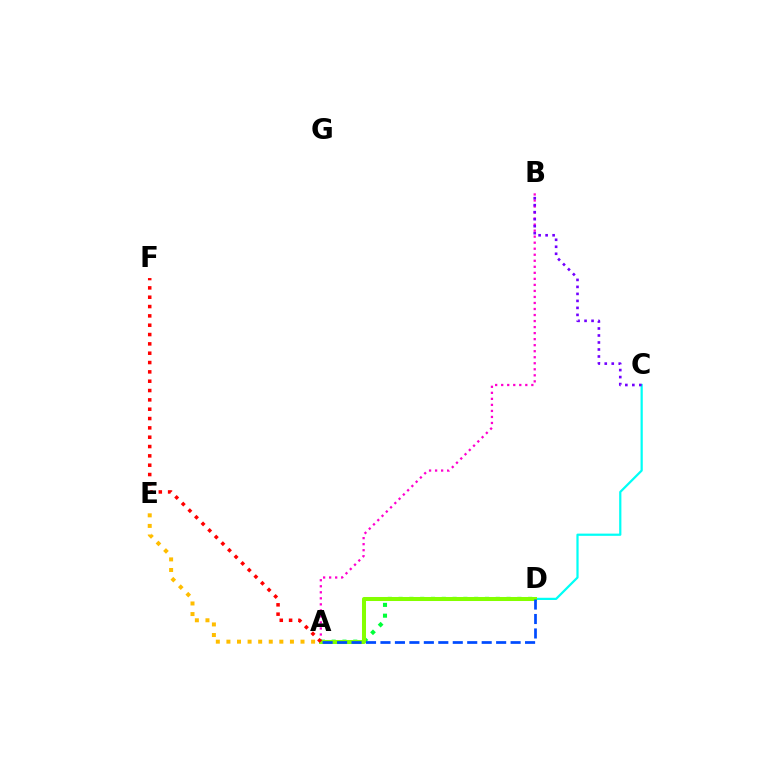{('A', 'E'): [{'color': '#ffbd00', 'line_style': 'dotted', 'thickness': 2.88}], ('A', 'B'): [{'color': '#ff00cf', 'line_style': 'dotted', 'thickness': 1.64}], ('C', 'D'): [{'color': '#00fff6', 'line_style': 'solid', 'thickness': 1.6}], ('A', 'D'): [{'color': '#00ff39', 'line_style': 'dotted', 'thickness': 2.93}, {'color': '#84ff00', 'line_style': 'solid', 'thickness': 2.9}, {'color': '#004bff', 'line_style': 'dashed', 'thickness': 1.96}], ('A', 'F'): [{'color': '#ff0000', 'line_style': 'dotted', 'thickness': 2.54}], ('B', 'C'): [{'color': '#7200ff', 'line_style': 'dotted', 'thickness': 1.9}]}